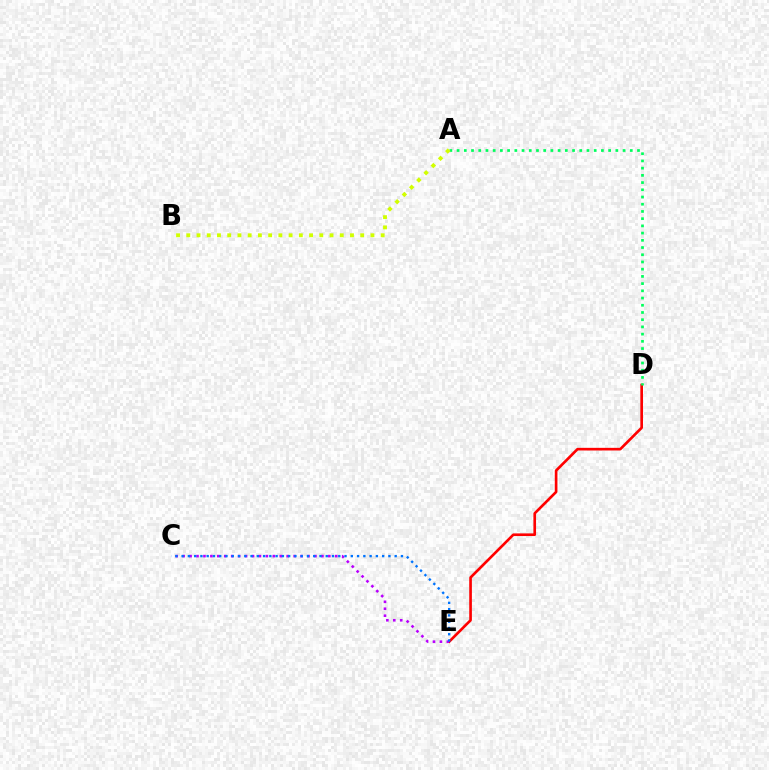{('D', 'E'): [{'color': '#ff0000', 'line_style': 'solid', 'thickness': 1.91}], ('A', 'D'): [{'color': '#00ff5c', 'line_style': 'dotted', 'thickness': 1.96}], ('A', 'B'): [{'color': '#d1ff00', 'line_style': 'dotted', 'thickness': 2.78}], ('C', 'E'): [{'color': '#b900ff', 'line_style': 'dotted', 'thickness': 1.88}, {'color': '#0074ff', 'line_style': 'dotted', 'thickness': 1.7}]}